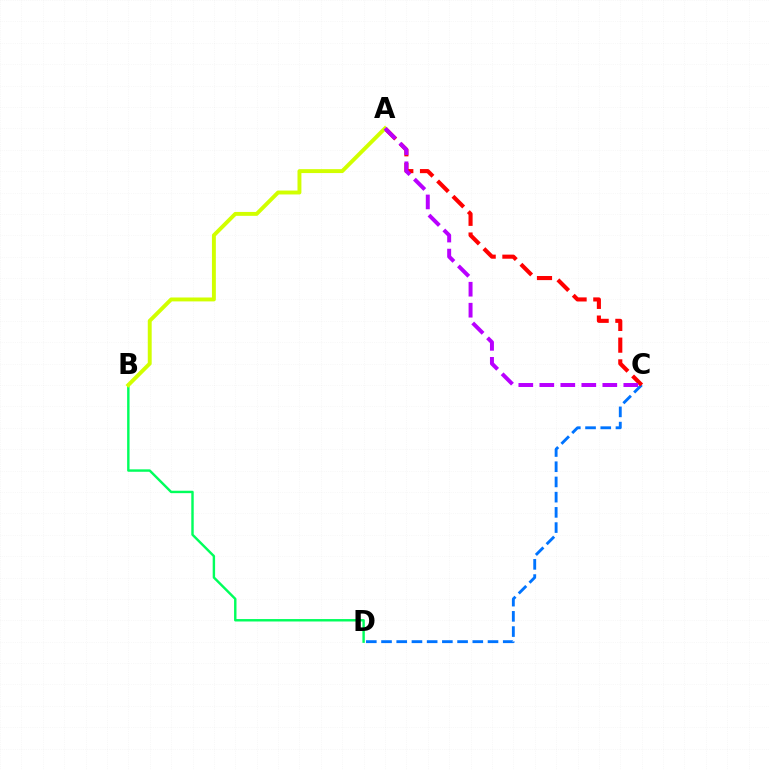{('C', 'D'): [{'color': '#0074ff', 'line_style': 'dashed', 'thickness': 2.07}], ('B', 'D'): [{'color': '#00ff5c', 'line_style': 'solid', 'thickness': 1.74}], ('A', 'C'): [{'color': '#ff0000', 'line_style': 'dashed', 'thickness': 2.95}, {'color': '#b900ff', 'line_style': 'dashed', 'thickness': 2.85}], ('A', 'B'): [{'color': '#d1ff00', 'line_style': 'solid', 'thickness': 2.82}]}